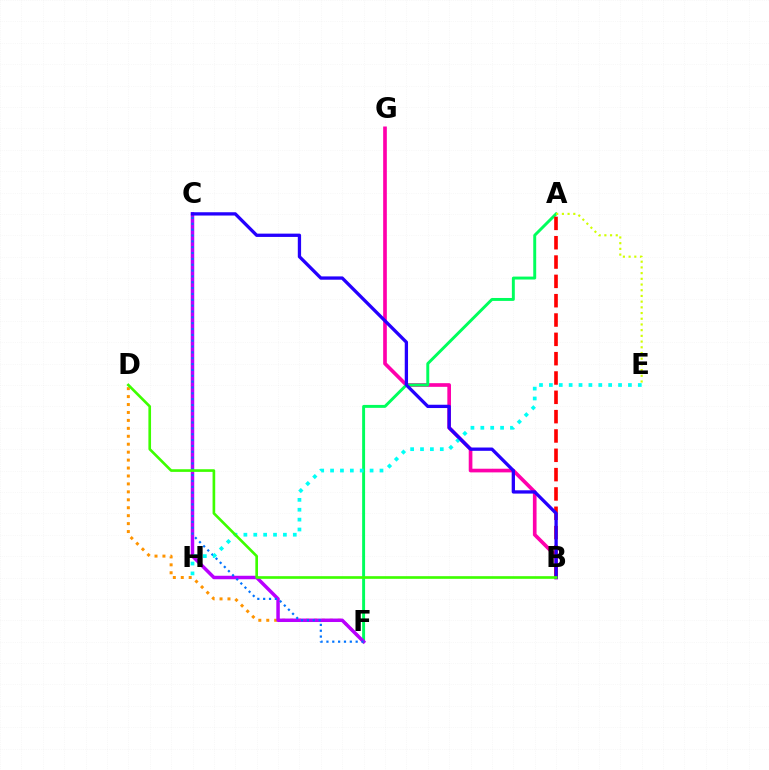{('D', 'F'): [{'color': '#ff9400', 'line_style': 'dotted', 'thickness': 2.16}], ('B', 'G'): [{'color': '#ff00ac', 'line_style': 'solid', 'thickness': 2.64}], ('A', 'F'): [{'color': '#00ff5c', 'line_style': 'solid', 'thickness': 2.11}], ('A', 'B'): [{'color': '#ff0000', 'line_style': 'dashed', 'thickness': 2.63}], ('C', 'F'): [{'color': '#b900ff', 'line_style': 'solid', 'thickness': 2.5}, {'color': '#0074ff', 'line_style': 'dotted', 'thickness': 1.59}], ('E', 'H'): [{'color': '#00fff6', 'line_style': 'dotted', 'thickness': 2.68}], ('A', 'E'): [{'color': '#d1ff00', 'line_style': 'dotted', 'thickness': 1.55}], ('B', 'C'): [{'color': '#2500ff', 'line_style': 'solid', 'thickness': 2.37}], ('B', 'D'): [{'color': '#3dff00', 'line_style': 'solid', 'thickness': 1.91}]}